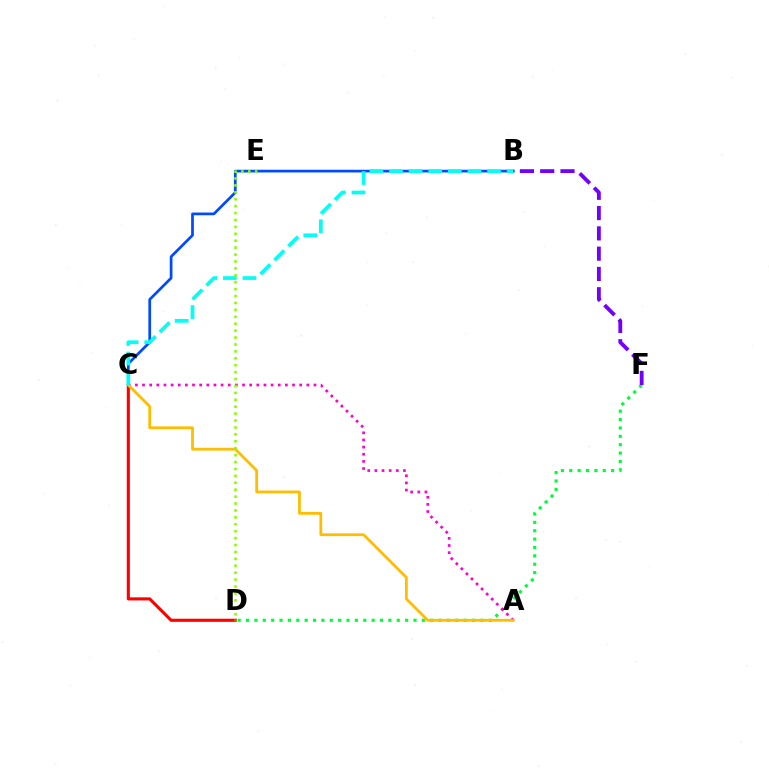{('B', 'C'): [{'color': '#004bff', 'line_style': 'solid', 'thickness': 1.96}, {'color': '#00fff6', 'line_style': 'dashed', 'thickness': 2.67}], ('C', 'D'): [{'color': '#ff0000', 'line_style': 'solid', 'thickness': 2.23}], ('D', 'F'): [{'color': '#00ff39', 'line_style': 'dotted', 'thickness': 2.27}], ('A', 'C'): [{'color': '#ff00cf', 'line_style': 'dotted', 'thickness': 1.94}, {'color': '#ffbd00', 'line_style': 'solid', 'thickness': 2.01}], ('B', 'F'): [{'color': '#7200ff', 'line_style': 'dashed', 'thickness': 2.76}], ('D', 'E'): [{'color': '#84ff00', 'line_style': 'dotted', 'thickness': 1.88}]}